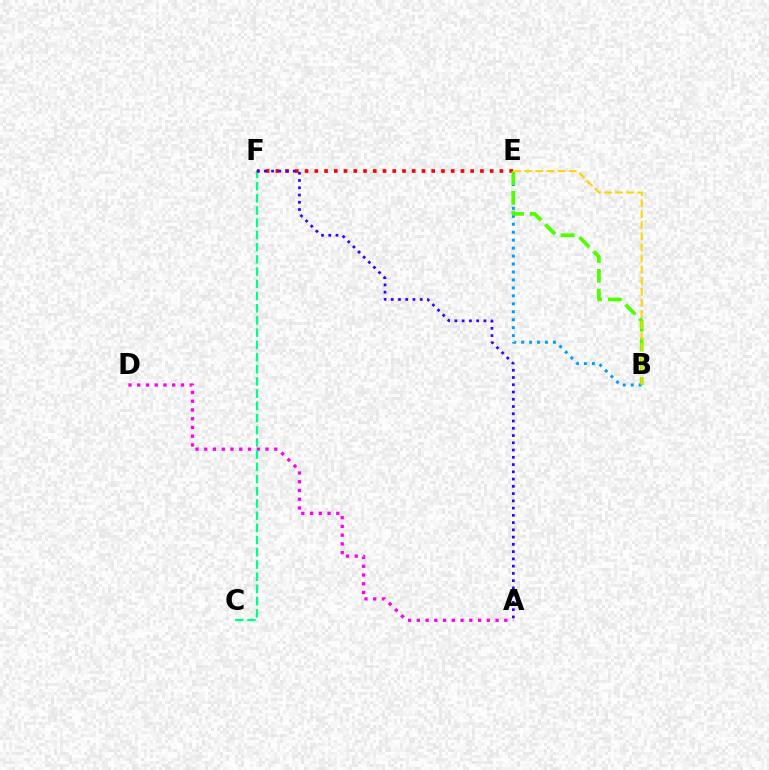{('E', 'F'): [{'color': '#ff0000', 'line_style': 'dotted', 'thickness': 2.65}], ('A', 'D'): [{'color': '#ff00ed', 'line_style': 'dotted', 'thickness': 2.38}], ('C', 'F'): [{'color': '#00ff86', 'line_style': 'dashed', 'thickness': 1.66}], ('B', 'E'): [{'color': '#009eff', 'line_style': 'dotted', 'thickness': 2.16}, {'color': '#4fff00', 'line_style': 'dashed', 'thickness': 2.69}, {'color': '#ffd500', 'line_style': 'dashed', 'thickness': 1.5}], ('A', 'F'): [{'color': '#3700ff', 'line_style': 'dotted', 'thickness': 1.97}]}